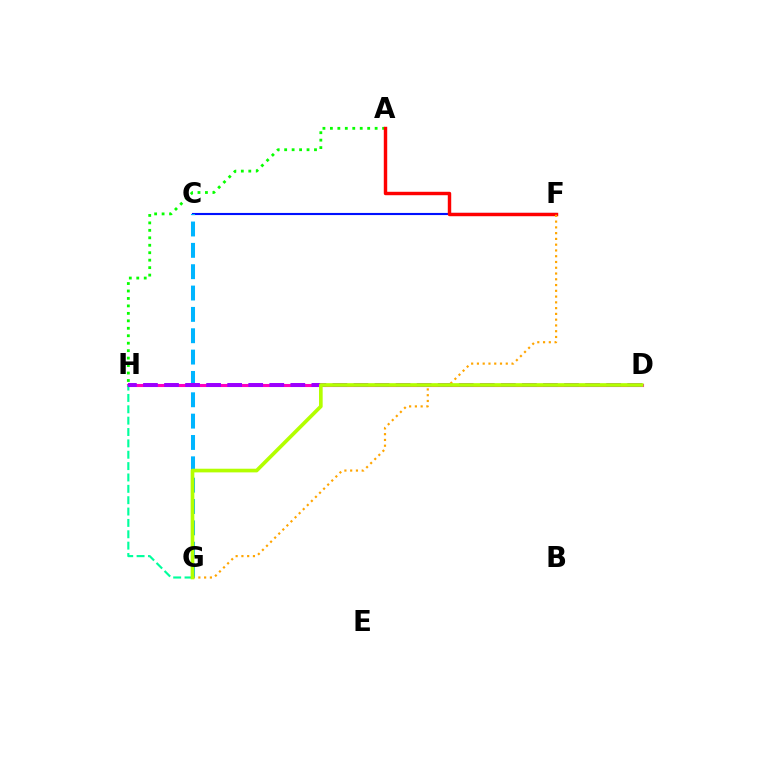{('D', 'H'): [{'color': '#ff00bd', 'line_style': 'solid', 'thickness': 2.22}, {'color': '#9b00ff', 'line_style': 'dashed', 'thickness': 2.86}], ('A', 'H'): [{'color': '#08ff00', 'line_style': 'dotted', 'thickness': 2.03}], ('C', 'F'): [{'color': '#0010ff', 'line_style': 'solid', 'thickness': 1.53}], ('C', 'G'): [{'color': '#00b5ff', 'line_style': 'dashed', 'thickness': 2.9}], ('G', 'H'): [{'color': '#00ff9d', 'line_style': 'dashed', 'thickness': 1.54}], ('A', 'F'): [{'color': '#ff0000', 'line_style': 'solid', 'thickness': 2.47}], ('F', 'G'): [{'color': '#ffa500', 'line_style': 'dotted', 'thickness': 1.57}], ('D', 'G'): [{'color': '#b3ff00', 'line_style': 'solid', 'thickness': 2.64}]}